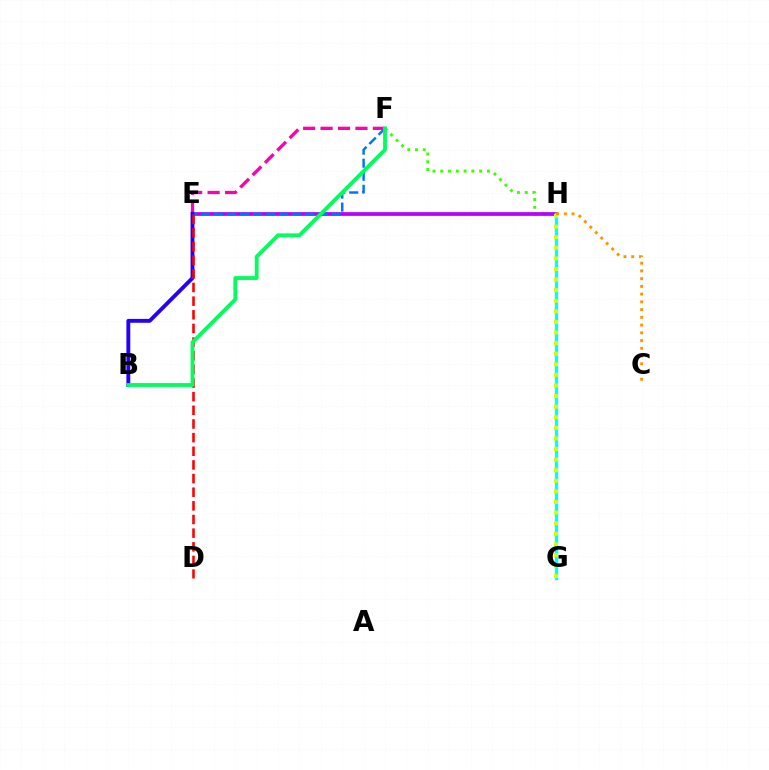{('F', 'H'): [{'color': '#3dff00', 'line_style': 'dotted', 'thickness': 2.11}], ('E', 'F'): [{'color': '#ff00ac', 'line_style': 'dashed', 'thickness': 2.37}, {'color': '#0074ff', 'line_style': 'dashed', 'thickness': 1.77}], ('E', 'H'): [{'color': '#b900ff', 'line_style': 'solid', 'thickness': 2.69}], ('G', 'H'): [{'color': '#00fff6', 'line_style': 'solid', 'thickness': 2.42}, {'color': '#d1ff00', 'line_style': 'dotted', 'thickness': 2.88}], ('B', 'E'): [{'color': '#2500ff', 'line_style': 'solid', 'thickness': 2.79}], ('D', 'E'): [{'color': '#ff0000', 'line_style': 'dashed', 'thickness': 1.85}], ('C', 'H'): [{'color': '#ff9400', 'line_style': 'dotted', 'thickness': 2.1}], ('B', 'F'): [{'color': '#00ff5c', 'line_style': 'solid', 'thickness': 2.75}]}